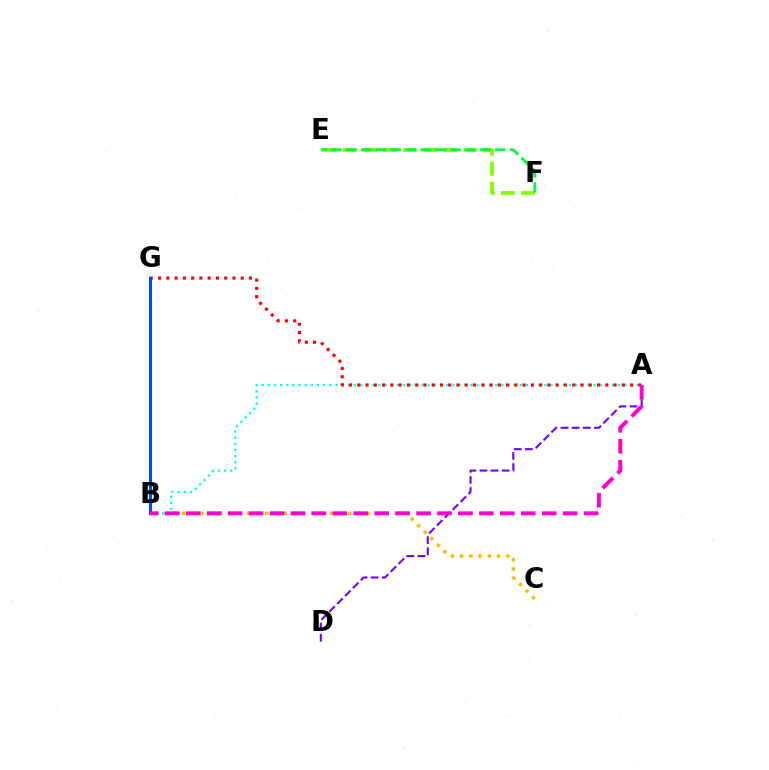{('B', 'C'): [{'color': '#ffbd00', 'line_style': 'dotted', 'thickness': 2.51}], ('A', 'B'): [{'color': '#00fff6', 'line_style': 'dotted', 'thickness': 1.67}, {'color': '#ff00cf', 'line_style': 'dashed', 'thickness': 2.84}], ('E', 'F'): [{'color': '#84ff00', 'line_style': 'dashed', 'thickness': 2.73}, {'color': '#00ff39', 'line_style': 'dashed', 'thickness': 2.02}], ('A', 'G'): [{'color': '#ff0000', 'line_style': 'dotted', 'thickness': 2.25}], ('B', 'G'): [{'color': '#004bff', 'line_style': 'solid', 'thickness': 2.2}], ('A', 'D'): [{'color': '#7200ff', 'line_style': 'dashed', 'thickness': 1.51}]}